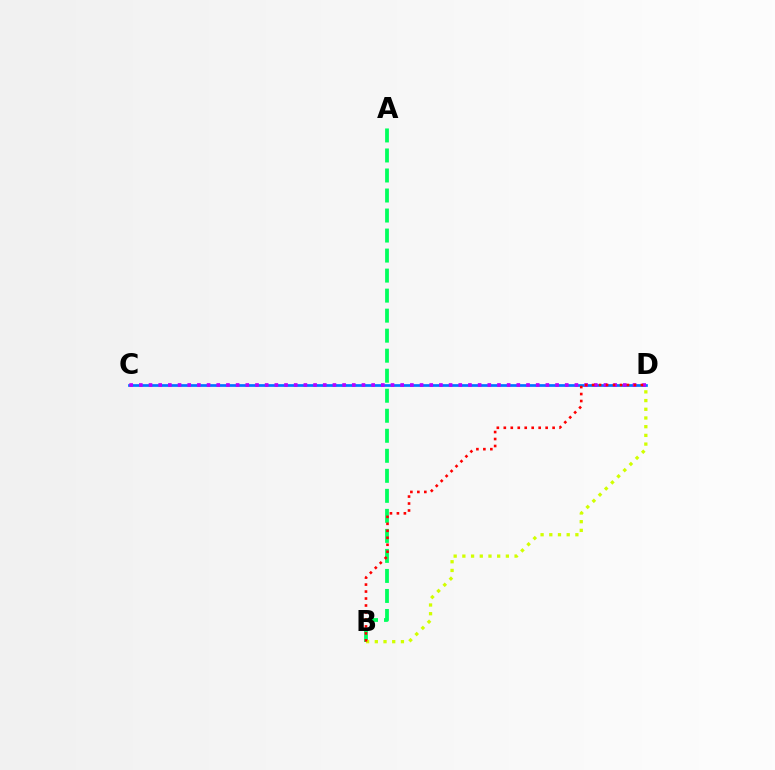{('C', 'D'): [{'color': '#0074ff', 'line_style': 'solid', 'thickness': 1.95}, {'color': '#b900ff', 'line_style': 'dotted', 'thickness': 2.63}], ('A', 'B'): [{'color': '#00ff5c', 'line_style': 'dashed', 'thickness': 2.72}], ('B', 'D'): [{'color': '#d1ff00', 'line_style': 'dotted', 'thickness': 2.36}, {'color': '#ff0000', 'line_style': 'dotted', 'thickness': 1.89}]}